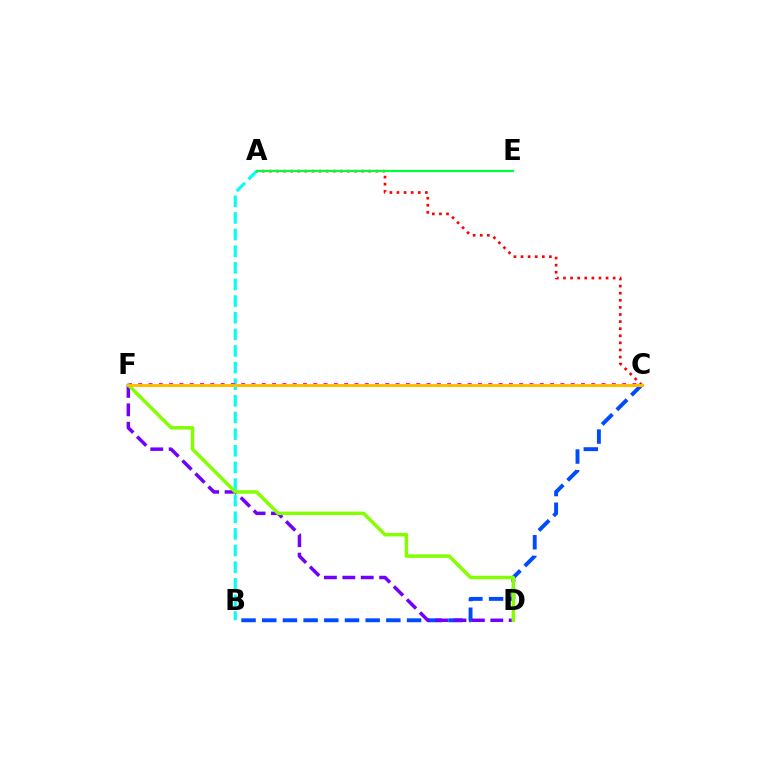{('A', 'B'): [{'color': '#00fff6', 'line_style': 'dashed', 'thickness': 2.26}], ('B', 'C'): [{'color': '#004bff', 'line_style': 'dashed', 'thickness': 2.81}], ('D', 'F'): [{'color': '#7200ff', 'line_style': 'dashed', 'thickness': 2.5}, {'color': '#84ff00', 'line_style': 'solid', 'thickness': 2.49}], ('A', 'C'): [{'color': '#ff0000', 'line_style': 'dotted', 'thickness': 1.93}], ('C', 'F'): [{'color': '#ff00cf', 'line_style': 'dotted', 'thickness': 2.8}, {'color': '#ffbd00', 'line_style': 'solid', 'thickness': 2.13}], ('A', 'E'): [{'color': '#00ff39', 'line_style': 'solid', 'thickness': 1.56}]}